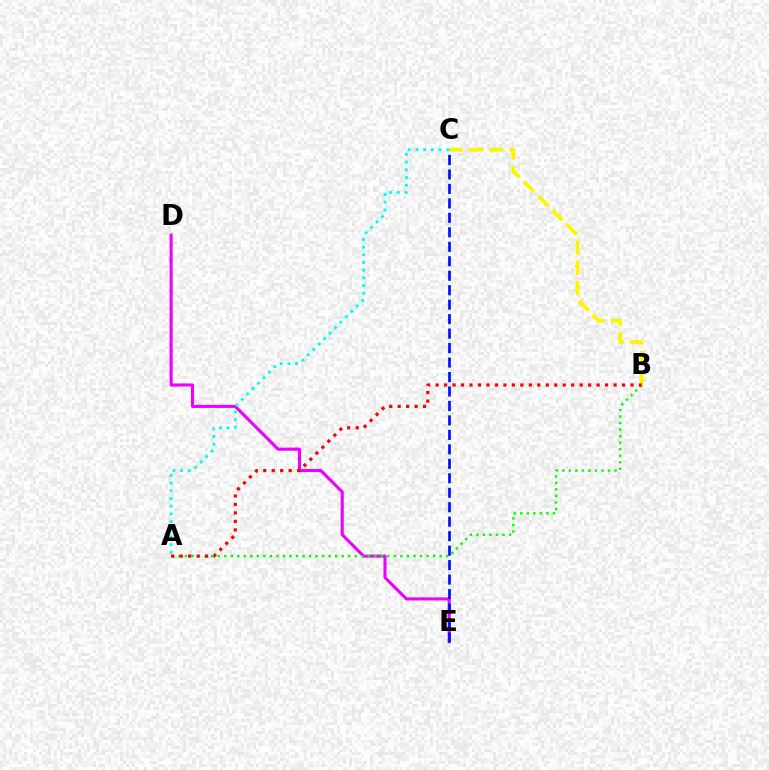{('D', 'E'): [{'color': '#ee00ff', 'line_style': 'solid', 'thickness': 2.22}], ('A', 'B'): [{'color': '#08ff00', 'line_style': 'dotted', 'thickness': 1.77}, {'color': '#ff0000', 'line_style': 'dotted', 'thickness': 2.3}], ('B', 'C'): [{'color': '#fcf500', 'line_style': 'dashed', 'thickness': 2.75}], ('A', 'C'): [{'color': '#00fff6', 'line_style': 'dotted', 'thickness': 2.09}], ('C', 'E'): [{'color': '#0010ff', 'line_style': 'dashed', 'thickness': 1.97}]}